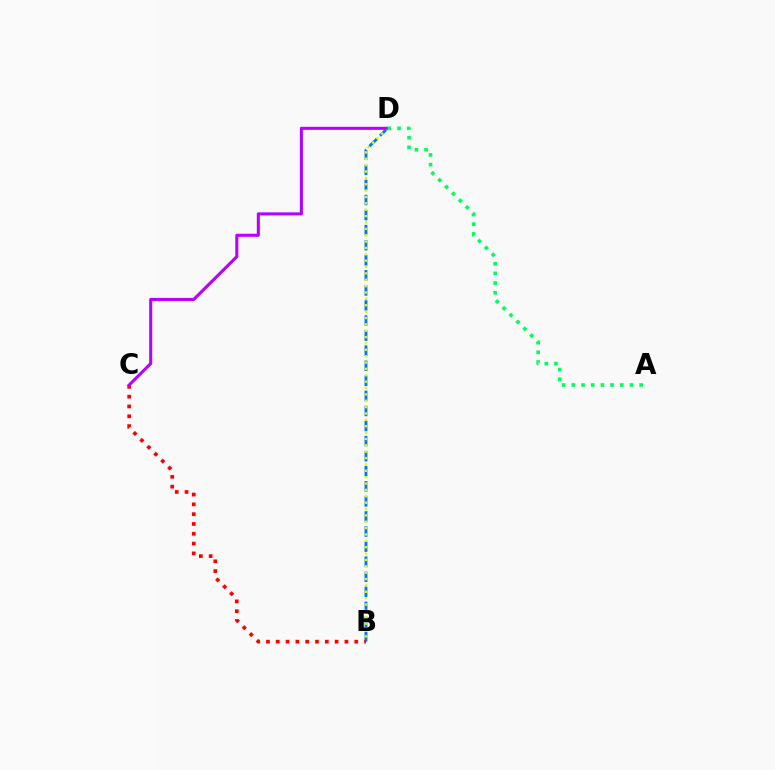{('B', 'D'): [{'color': '#0074ff', 'line_style': 'dashed', 'thickness': 2.05}, {'color': '#d1ff00', 'line_style': 'dotted', 'thickness': 1.73}], ('B', 'C'): [{'color': '#ff0000', 'line_style': 'dotted', 'thickness': 2.67}], ('C', 'D'): [{'color': '#b900ff', 'line_style': 'solid', 'thickness': 2.2}], ('A', 'D'): [{'color': '#00ff5c', 'line_style': 'dotted', 'thickness': 2.63}]}